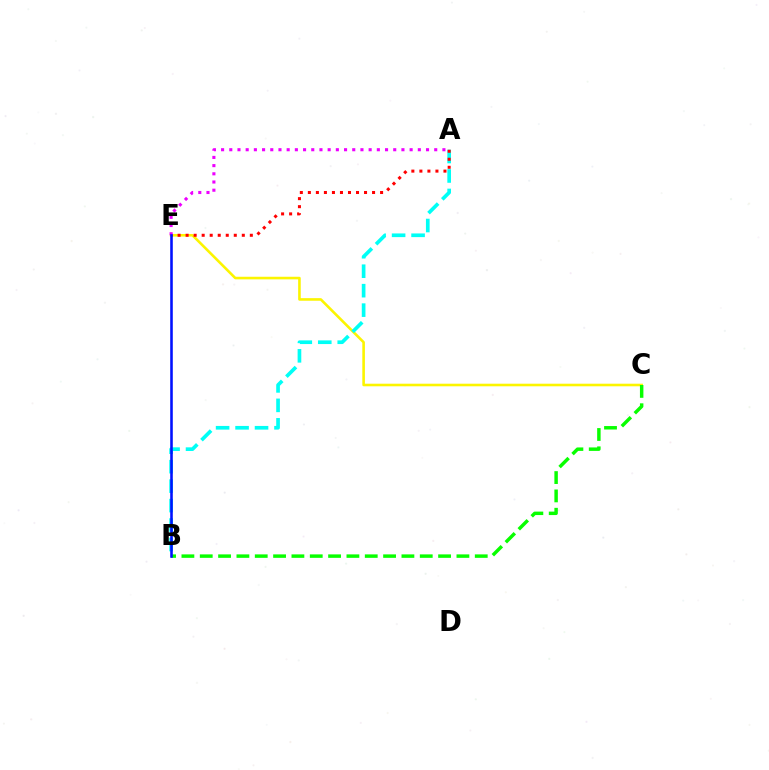{('C', 'E'): [{'color': '#fcf500', 'line_style': 'solid', 'thickness': 1.87}], ('B', 'C'): [{'color': '#08ff00', 'line_style': 'dashed', 'thickness': 2.49}], ('A', 'B'): [{'color': '#00fff6', 'line_style': 'dashed', 'thickness': 2.64}], ('A', 'E'): [{'color': '#ff0000', 'line_style': 'dotted', 'thickness': 2.18}, {'color': '#ee00ff', 'line_style': 'dotted', 'thickness': 2.23}], ('B', 'E'): [{'color': '#0010ff', 'line_style': 'solid', 'thickness': 1.86}]}